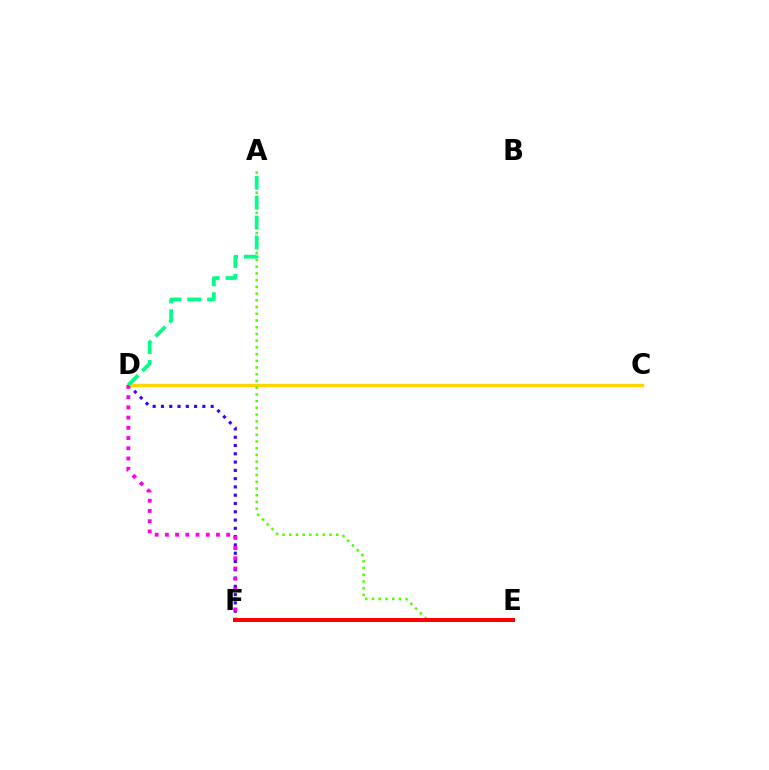{('D', 'F'): [{'color': '#3700ff', 'line_style': 'dotted', 'thickness': 2.25}, {'color': '#ff00ed', 'line_style': 'dotted', 'thickness': 2.78}], ('C', 'D'): [{'color': '#ffd500', 'line_style': 'solid', 'thickness': 2.45}], ('A', 'E'): [{'color': '#4fff00', 'line_style': 'dotted', 'thickness': 1.83}], ('E', 'F'): [{'color': '#009eff', 'line_style': 'dashed', 'thickness': 2.06}, {'color': '#ff0000', 'line_style': 'solid', 'thickness': 2.88}], ('A', 'D'): [{'color': '#00ff86', 'line_style': 'dashed', 'thickness': 2.7}]}